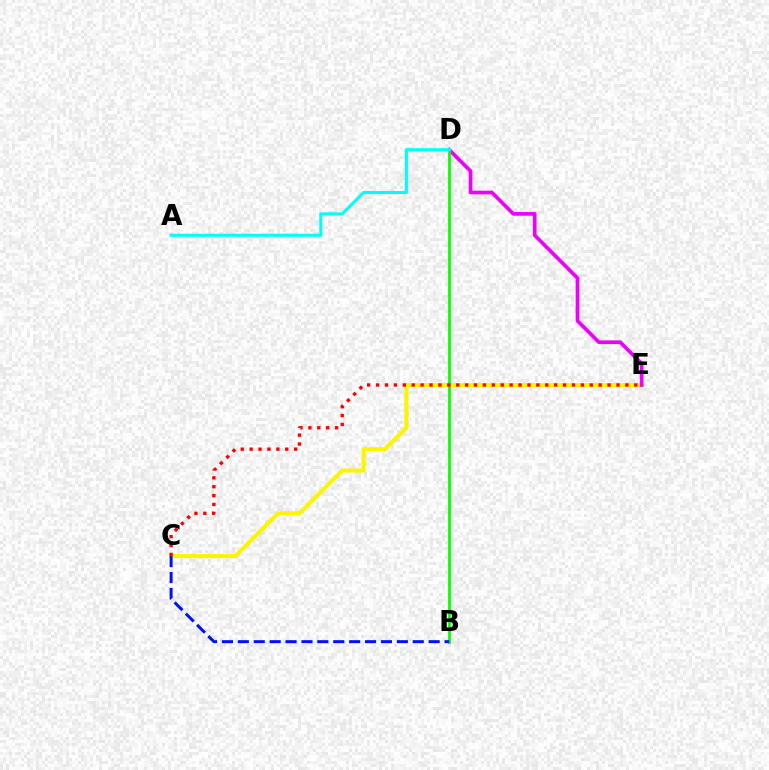{('C', 'E'): [{'color': '#fcf500', 'line_style': 'solid', 'thickness': 2.92}, {'color': '#ff0000', 'line_style': 'dotted', 'thickness': 2.42}], ('D', 'E'): [{'color': '#ee00ff', 'line_style': 'solid', 'thickness': 2.66}], ('B', 'D'): [{'color': '#08ff00', 'line_style': 'solid', 'thickness': 1.98}], ('A', 'D'): [{'color': '#00fff6', 'line_style': 'solid', 'thickness': 2.21}], ('B', 'C'): [{'color': '#0010ff', 'line_style': 'dashed', 'thickness': 2.16}]}